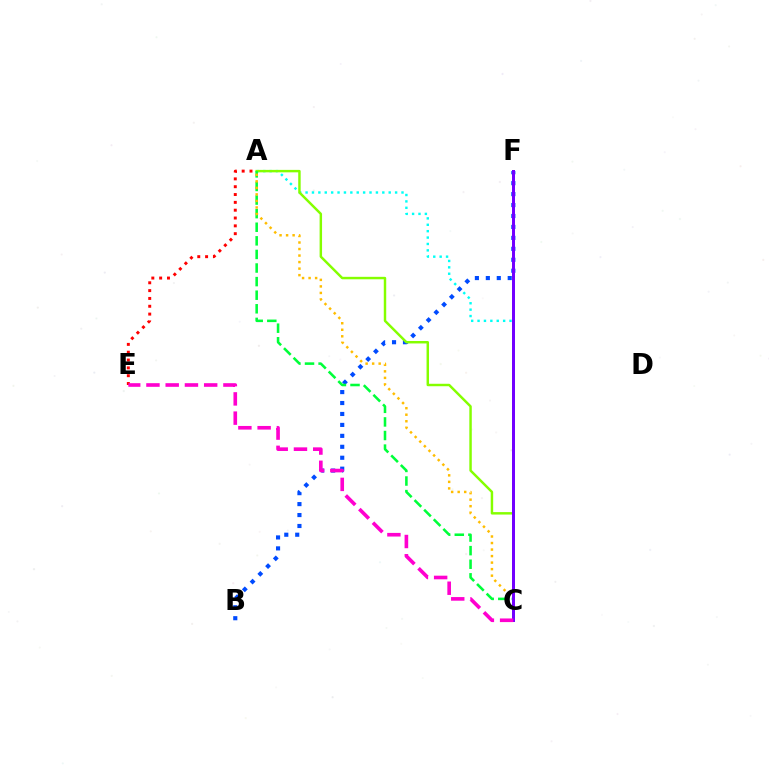{('A', 'C'): [{'color': '#00fff6', 'line_style': 'dotted', 'thickness': 1.74}, {'color': '#84ff00', 'line_style': 'solid', 'thickness': 1.77}, {'color': '#00ff39', 'line_style': 'dashed', 'thickness': 1.85}, {'color': '#ffbd00', 'line_style': 'dotted', 'thickness': 1.77}], ('B', 'F'): [{'color': '#004bff', 'line_style': 'dotted', 'thickness': 2.97}], ('A', 'E'): [{'color': '#ff0000', 'line_style': 'dotted', 'thickness': 2.13}], ('C', 'F'): [{'color': '#7200ff', 'line_style': 'solid', 'thickness': 2.15}], ('C', 'E'): [{'color': '#ff00cf', 'line_style': 'dashed', 'thickness': 2.61}]}